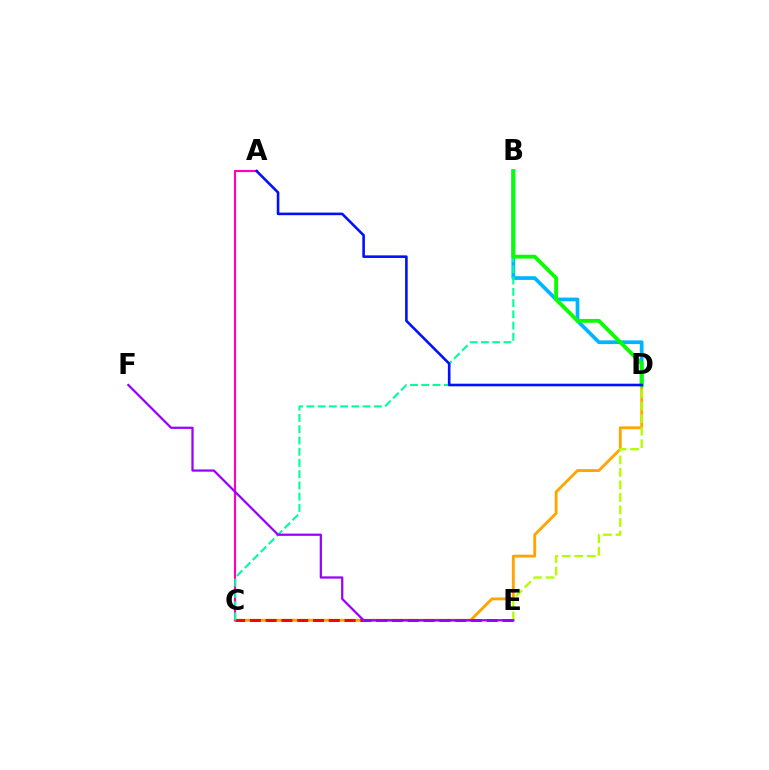{('B', 'D'): [{'color': '#00b5ff', 'line_style': 'solid', 'thickness': 2.68}, {'color': '#08ff00', 'line_style': 'solid', 'thickness': 2.77}], ('C', 'D'): [{'color': '#ffa500', 'line_style': 'solid', 'thickness': 2.06}], ('A', 'C'): [{'color': '#ff00bd', 'line_style': 'solid', 'thickness': 1.53}], ('C', 'E'): [{'color': '#ff0000', 'line_style': 'dashed', 'thickness': 2.15}], ('B', 'C'): [{'color': '#00ff9d', 'line_style': 'dashed', 'thickness': 1.53}], ('D', 'E'): [{'color': '#b3ff00', 'line_style': 'dashed', 'thickness': 1.7}], ('A', 'D'): [{'color': '#0010ff', 'line_style': 'solid', 'thickness': 1.87}], ('E', 'F'): [{'color': '#9b00ff', 'line_style': 'solid', 'thickness': 1.62}]}